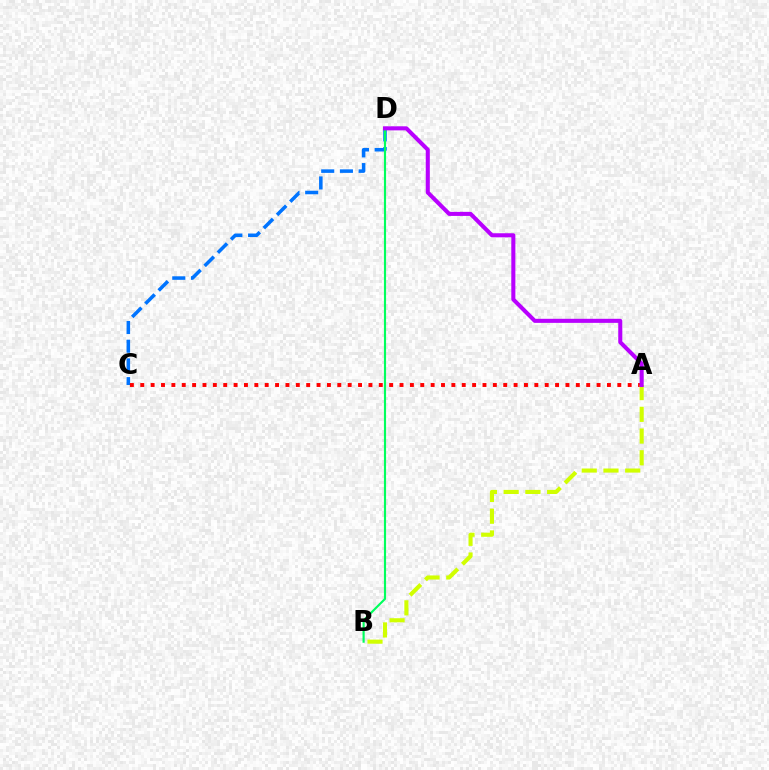{('C', 'D'): [{'color': '#0074ff', 'line_style': 'dashed', 'thickness': 2.54}], ('B', 'D'): [{'color': '#00ff5c', 'line_style': 'solid', 'thickness': 1.55}], ('A', 'C'): [{'color': '#ff0000', 'line_style': 'dotted', 'thickness': 2.82}], ('A', 'B'): [{'color': '#d1ff00', 'line_style': 'dashed', 'thickness': 2.95}], ('A', 'D'): [{'color': '#b900ff', 'line_style': 'solid', 'thickness': 2.92}]}